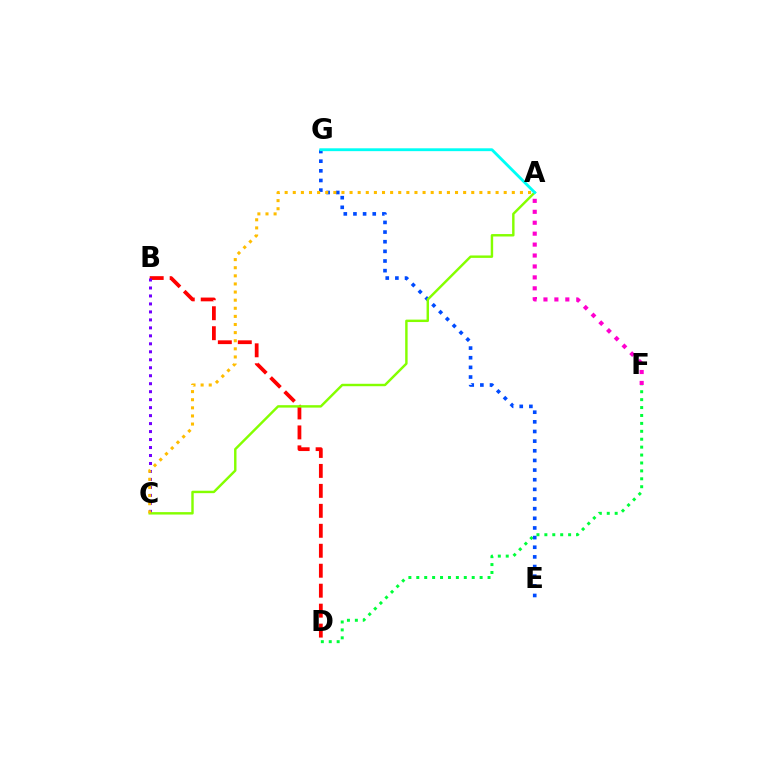{('D', 'F'): [{'color': '#00ff39', 'line_style': 'dotted', 'thickness': 2.15}], ('A', 'F'): [{'color': '#ff00cf', 'line_style': 'dotted', 'thickness': 2.97}], ('B', 'D'): [{'color': '#ff0000', 'line_style': 'dashed', 'thickness': 2.71}], ('E', 'G'): [{'color': '#004bff', 'line_style': 'dotted', 'thickness': 2.62}], ('B', 'C'): [{'color': '#7200ff', 'line_style': 'dotted', 'thickness': 2.17}], ('A', 'C'): [{'color': '#84ff00', 'line_style': 'solid', 'thickness': 1.75}, {'color': '#ffbd00', 'line_style': 'dotted', 'thickness': 2.2}], ('A', 'G'): [{'color': '#00fff6', 'line_style': 'solid', 'thickness': 2.05}]}